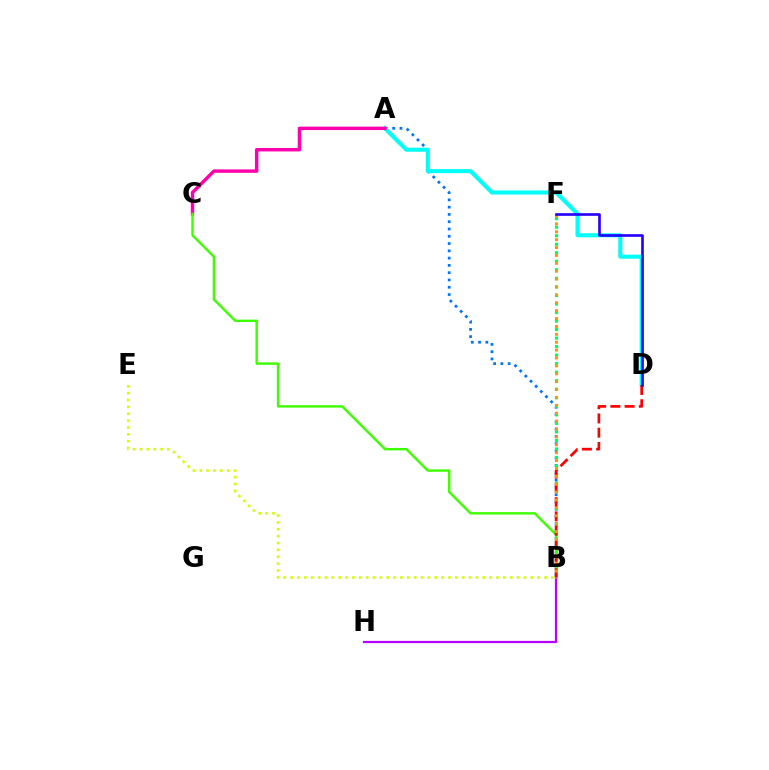{('A', 'B'): [{'color': '#0074ff', 'line_style': 'dotted', 'thickness': 1.98}], ('B', 'F'): [{'color': '#00ff5c', 'line_style': 'dotted', 'thickness': 2.32}, {'color': '#ff9400', 'line_style': 'dotted', 'thickness': 2.14}], ('A', 'D'): [{'color': '#00fff6', 'line_style': 'solid', 'thickness': 2.92}], ('A', 'C'): [{'color': '#ff00ac', 'line_style': 'solid', 'thickness': 2.47}], ('B', 'E'): [{'color': '#d1ff00', 'line_style': 'dotted', 'thickness': 1.86}], ('B', 'C'): [{'color': '#3dff00', 'line_style': 'solid', 'thickness': 1.73}], ('B', 'D'): [{'color': '#ff0000', 'line_style': 'dashed', 'thickness': 1.94}], ('B', 'H'): [{'color': '#b900ff', 'line_style': 'solid', 'thickness': 1.61}], ('D', 'F'): [{'color': '#2500ff', 'line_style': 'solid', 'thickness': 1.9}]}